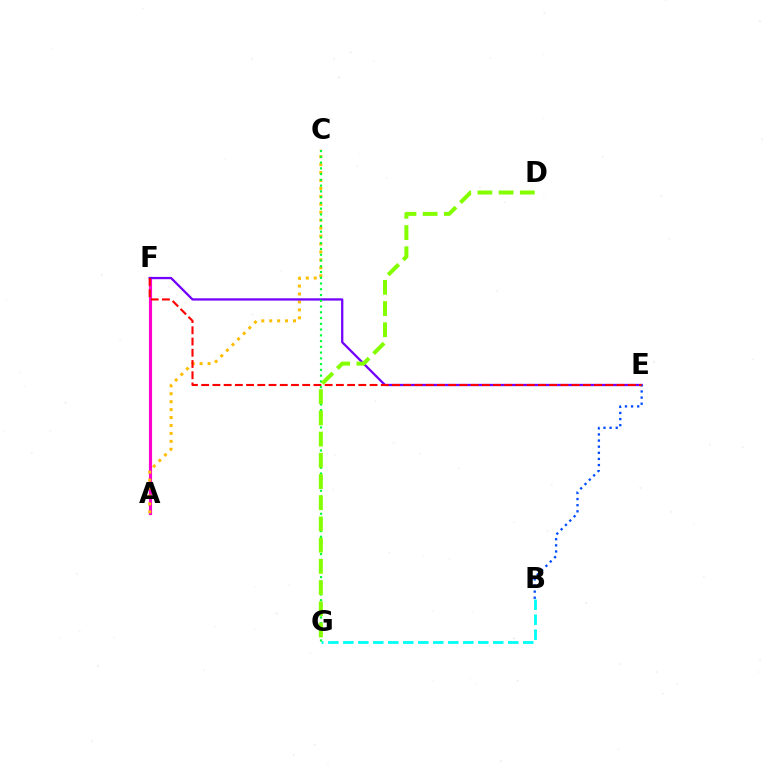{('B', 'G'): [{'color': '#00fff6', 'line_style': 'dashed', 'thickness': 2.04}], ('A', 'F'): [{'color': '#ff00cf', 'line_style': 'solid', 'thickness': 2.27}], ('A', 'C'): [{'color': '#ffbd00', 'line_style': 'dotted', 'thickness': 2.16}], ('E', 'F'): [{'color': '#7200ff', 'line_style': 'solid', 'thickness': 1.64}, {'color': '#ff0000', 'line_style': 'dashed', 'thickness': 1.53}], ('B', 'E'): [{'color': '#004bff', 'line_style': 'dotted', 'thickness': 1.66}], ('C', 'G'): [{'color': '#00ff39', 'line_style': 'dotted', 'thickness': 1.56}], ('D', 'G'): [{'color': '#84ff00', 'line_style': 'dashed', 'thickness': 2.88}]}